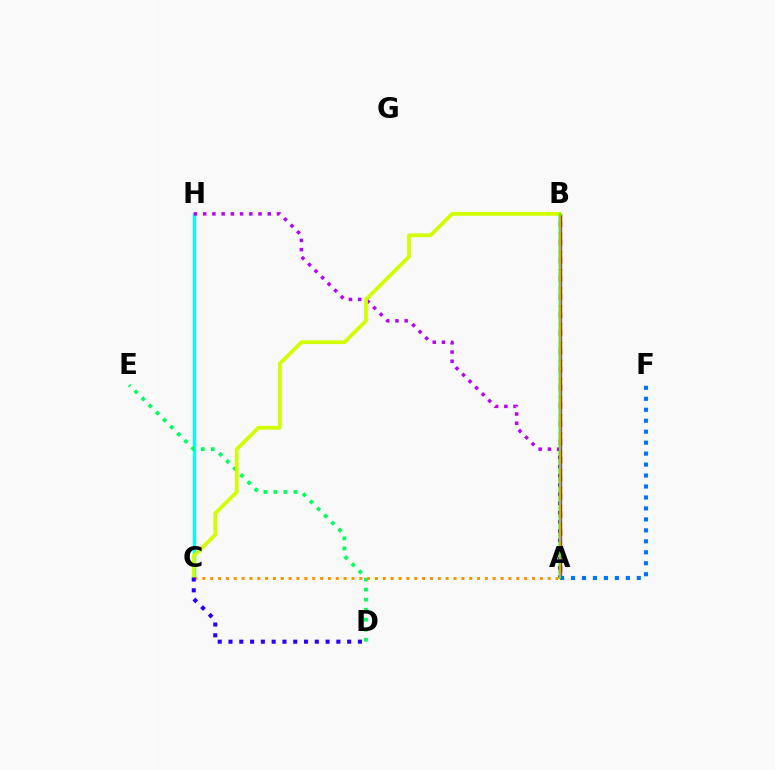{('C', 'H'): [{'color': '#00fff6', 'line_style': 'solid', 'thickness': 2.4}], ('A', 'B'): [{'color': '#ff00ac', 'line_style': 'dashed', 'thickness': 2.46}, {'color': '#ff0000', 'line_style': 'dashed', 'thickness': 2.47}, {'color': '#3dff00', 'line_style': 'solid', 'thickness': 1.53}], ('A', 'F'): [{'color': '#0074ff', 'line_style': 'dotted', 'thickness': 2.98}], ('A', 'H'): [{'color': '#b900ff', 'line_style': 'dotted', 'thickness': 2.5}], ('D', 'E'): [{'color': '#00ff5c', 'line_style': 'dotted', 'thickness': 2.73}], ('B', 'C'): [{'color': '#d1ff00', 'line_style': 'solid', 'thickness': 2.71}], ('A', 'C'): [{'color': '#ff9400', 'line_style': 'dotted', 'thickness': 2.13}], ('C', 'D'): [{'color': '#2500ff', 'line_style': 'dotted', 'thickness': 2.93}]}